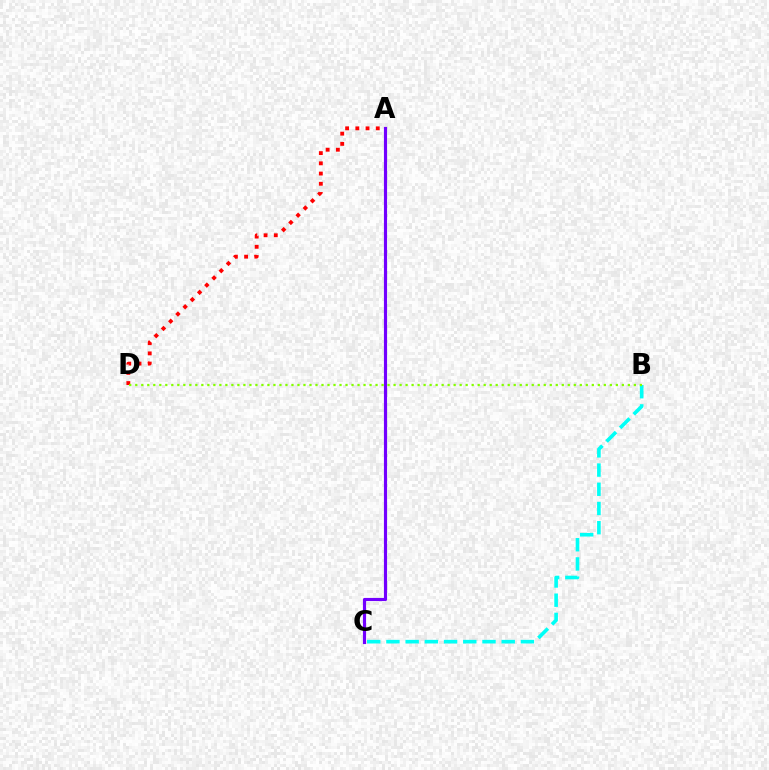{('A', 'D'): [{'color': '#ff0000', 'line_style': 'dotted', 'thickness': 2.78}], ('A', 'C'): [{'color': '#7200ff', 'line_style': 'solid', 'thickness': 2.27}], ('B', 'C'): [{'color': '#00fff6', 'line_style': 'dashed', 'thickness': 2.61}], ('B', 'D'): [{'color': '#84ff00', 'line_style': 'dotted', 'thickness': 1.63}]}